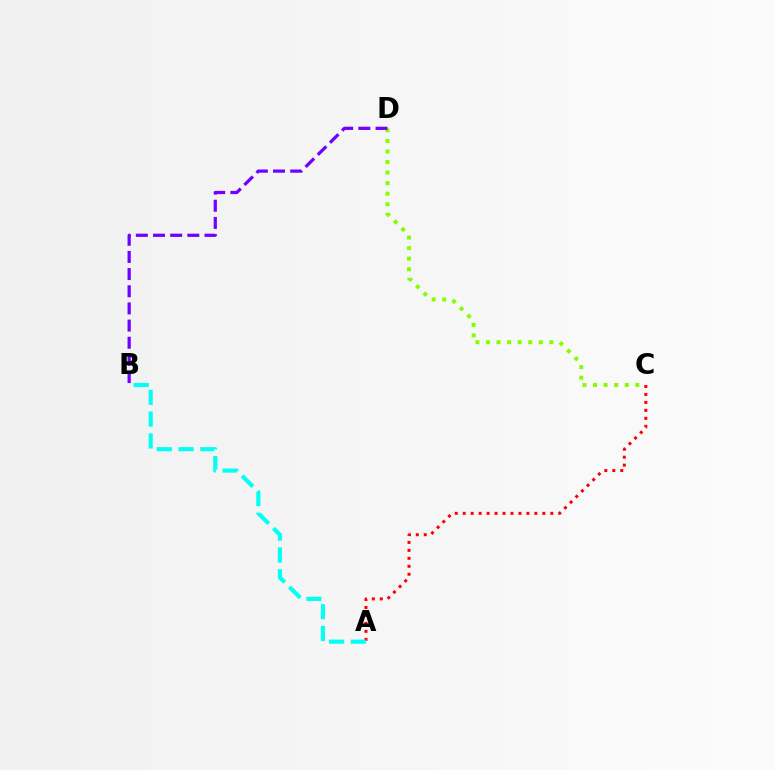{('C', 'D'): [{'color': '#84ff00', 'line_style': 'dotted', 'thickness': 2.87}], ('B', 'D'): [{'color': '#7200ff', 'line_style': 'dashed', 'thickness': 2.33}], ('A', 'C'): [{'color': '#ff0000', 'line_style': 'dotted', 'thickness': 2.16}], ('A', 'B'): [{'color': '#00fff6', 'line_style': 'dashed', 'thickness': 2.96}]}